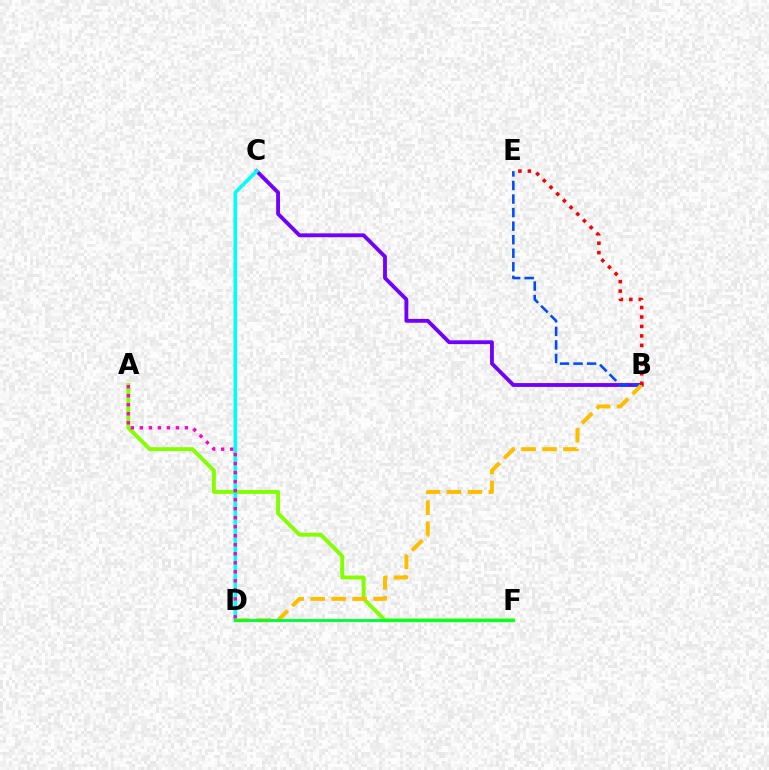{('B', 'C'): [{'color': '#7200ff', 'line_style': 'solid', 'thickness': 2.76}], ('A', 'F'): [{'color': '#84ff00', 'line_style': 'solid', 'thickness': 2.81}], ('C', 'D'): [{'color': '#00fff6', 'line_style': 'solid', 'thickness': 2.59}], ('A', 'D'): [{'color': '#ff00cf', 'line_style': 'dotted', 'thickness': 2.45}], ('B', 'E'): [{'color': '#004bff', 'line_style': 'dashed', 'thickness': 1.84}, {'color': '#ff0000', 'line_style': 'dotted', 'thickness': 2.57}], ('B', 'D'): [{'color': '#ffbd00', 'line_style': 'dashed', 'thickness': 2.85}], ('D', 'F'): [{'color': '#00ff39', 'line_style': 'solid', 'thickness': 2.09}]}